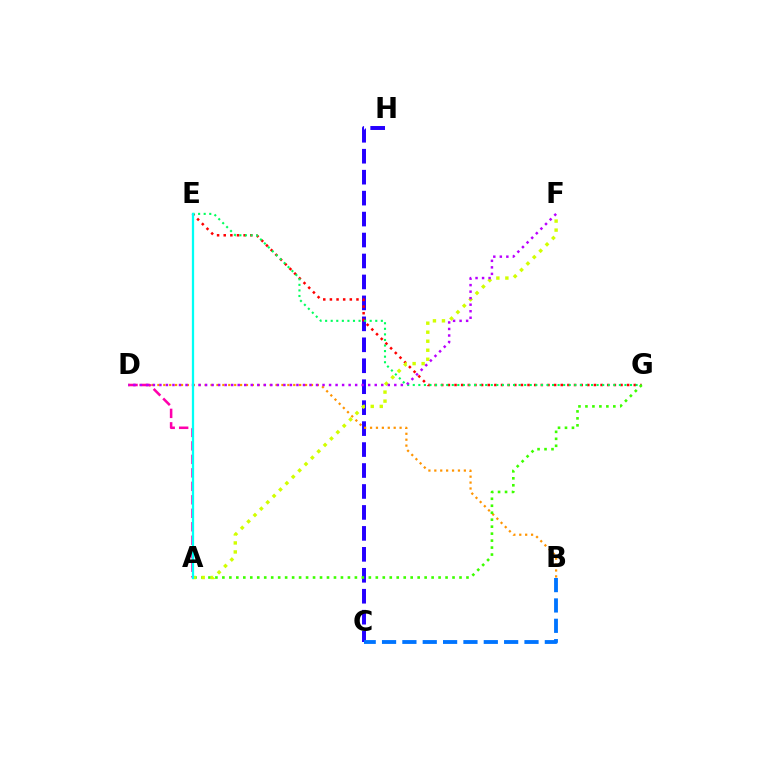{('C', 'H'): [{'color': '#2500ff', 'line_style': 'dashed', 'thickness': 2.85}], ('B', 'D'): [{'color': '#ff9400', 'line_style': 'dotted', 'thickness': 1.6}], ('E', 'G'): [{'color': '#ff0000', 'line_style': 'dotted', 'thickness': 1.8}, {'color': '#00ff5c', 'line_style': 'dotted', 'thickness': 1.51}], ('A', 'G'): [{'color': '#3dff00', 'line_style': 'dotted', 'thickness': 1.89}], ('B', 'C'): [{'color': '#0074ff', 'line_style': 'dashed', 'thickness': 2.76}], ('A', 'F'): [{'color': '#d1ff00', 'line_style': 'dotted', 'thickness': 2.45}], ('A', 'D'): [{'color': '#ff00ac', 'line_style': 'dashed', 'thickness': 1.83}], ('D', 'F'): [{'color': '#b900ff', 'line_style': 'dotted', 'thickness': 1.77}], ('A', 'E'): [{'color': '#00fff6', 'line_style': 'solid', 'thickness': 1.63}]}